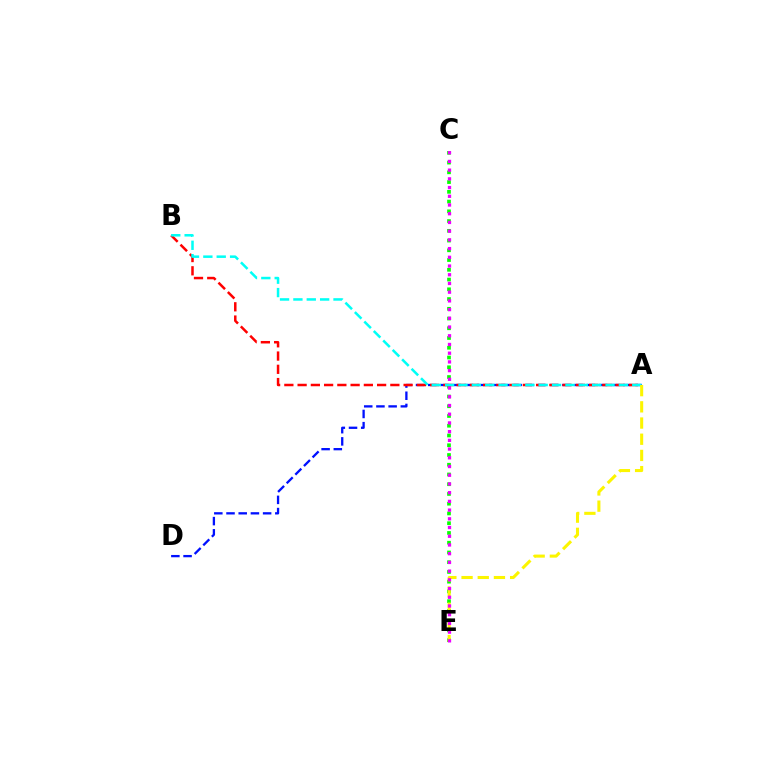{('A', 'D'): [{'color': '#0010ff', 'line_style': 'dashed', 'thickness': 1.66}], ('C', 'E'): [{'color': '#08ff00', 'line_style': 'dotted', 'thickness': 2.65}, {'color': '#ee00ff', 'line_style': 'dotted', 'thickness': 2.37}], ('A', 'B'): [{'color': '#ff0000', 'line_style': 'dashed', 'thickness': 1.8}, {'color': '#00fff6', 'line_style': 'dashed', 'thickness': 1.82}], ('A', 'E'): [{'color': '#fcf500', 'line_style': 'dashed', 'thickness': 2.2}]}